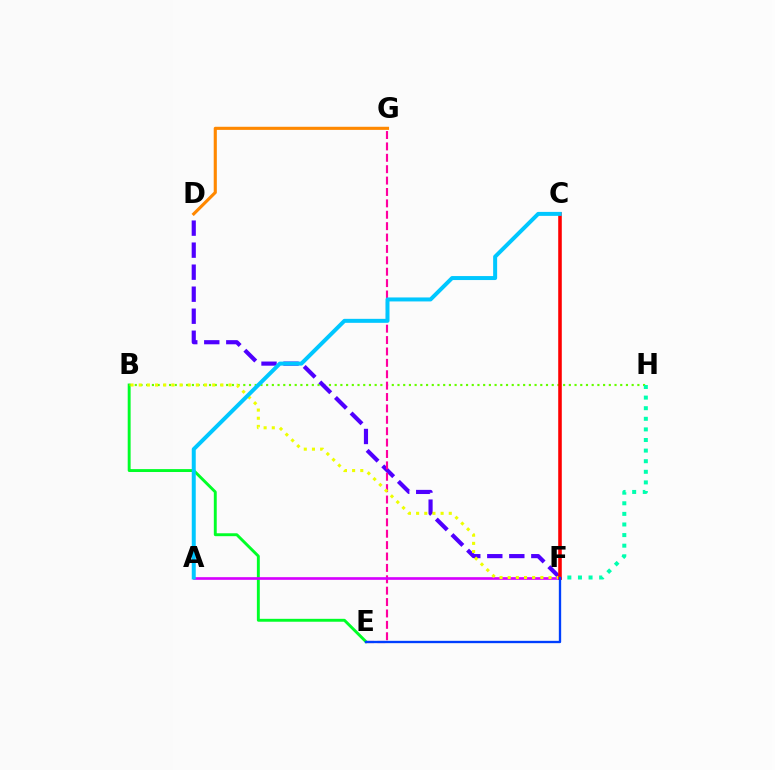{('B', 'E'): [{'color': '#00ff27', 'line_style': 'solid', 'thickness': 2.09}], ('B', 'H'): [{'color': '#66ff00', 'line_style': 'dotted', 'thickness': 1.55}], ('D', 'F'): [{'color': '#4f00ff', 'line_style': 'dashed', 'thickness': 2.99}], ('E', 'G'): [{'color': '#ff00a0', 'line_style': 'dashed', 'thickness': 1.55}], ('A', 'F'): [{'color': '#d600ff', 'line_style': 'solid', 'thickness': 1.92}], ('B', 'F'): [{'color': '#eeff00', 'line_style': 'dotted', 'thickness': 2.22}], ('F', 'H'): [{'color': '#00ffaf', 'line_style': 'dotted', 'thickness': 2.88}], ('C', 'F'): [{'color': '#ff0000', 'line_style': 'solid', 'thickness': 2.56}], ('D', 'G'): [{'color': '#ff8800', 'line_style': 'solid', 'thickness': 2.24}], ('E', 'F'): [{'color': '#003fff', 'line_style': 'solid', 'thickness': 1.68}], ('A', 'C'): [{'color': '#00c7ff', 'line_style': 'solid', 'thickness': 2.87}]}